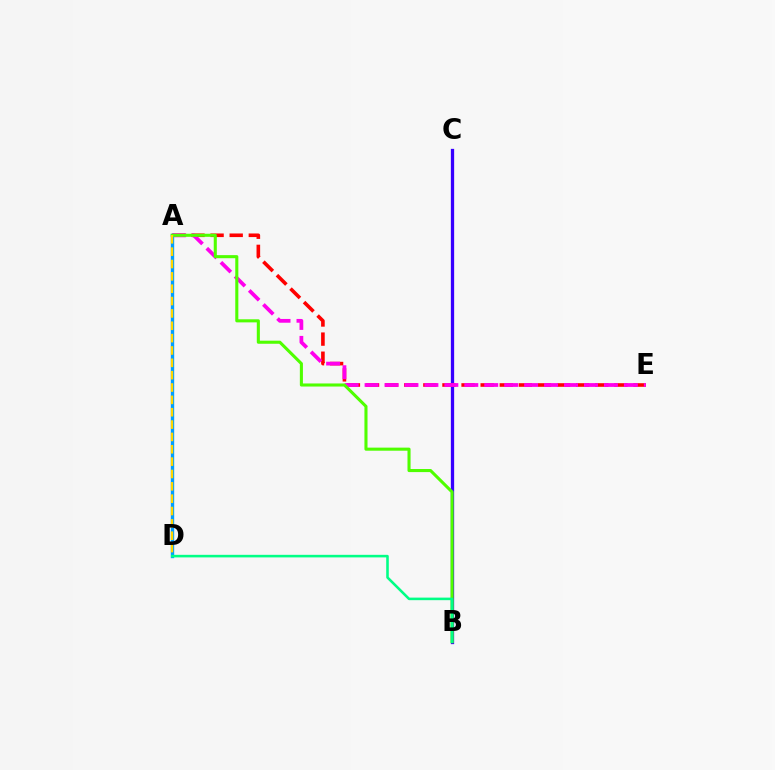{('B', 'C'): [{'color': '#3700ff', 'line_style': 'solid', 'thickness': 2.37}], ('A', 'E'): [{'color': '#ff0000', 'line_style': 'dashed', 'thickness': 2.6}, {'color': '#ff00ed', 'line_style': 'dashed', 'thickness': 2.71}], ('A', 'D'): [{'color': '#009eff', 'line_style': 'solid', 'thickness': 2.42}, {'color': '#ffd500', 'line_style': 'dashed', 'thickness': 1.68}], ('A', 'B'): [{'color': '#4fff00', 'line_style': 'solid', 'thickness': 2.22}], ('B', 'D'): [{'color': '#00ff86', 'line_style': 'solid', 'thickness': 1.85}]}